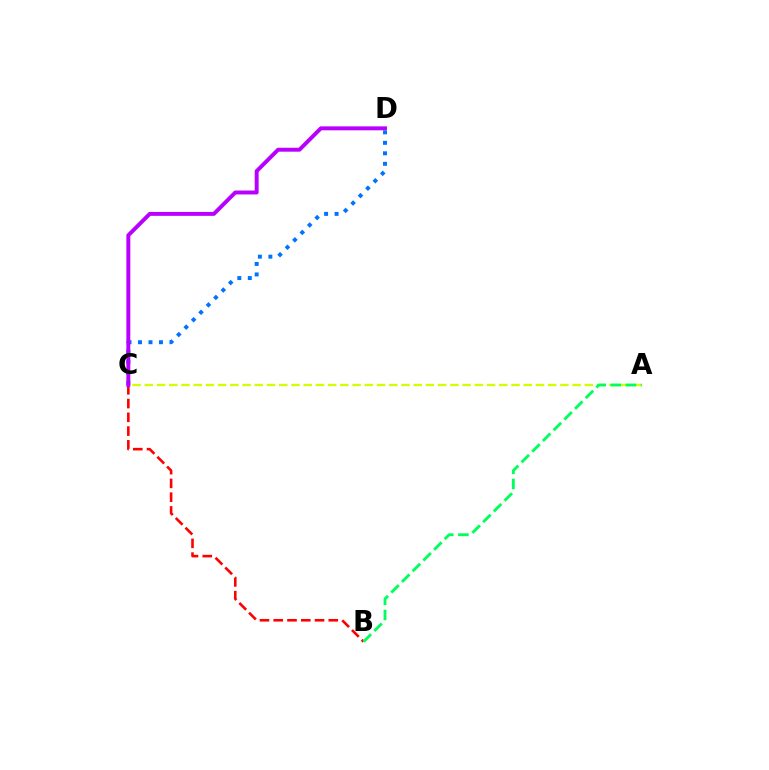{('C', 'D'): [{'color': '#0074ff', 'line_style': 'dotted', 'thickness': 2.85}, {'color': '#b900ff', 'line_style': 'solid', 'thickness': 2.83}], ('A', 'C'): [{'color': '#d1ff00', 'line_style': 'dashed', 'thickness': 1.66}], ('B', 'C'): [{'color': '#ff0000', 'line_style': 'dashed', 'thickness': 1.87}], ('A', 'B'): [{'color': '#00ff5c', 'line_style': 'dashed', 'thickness': 2.06}]}